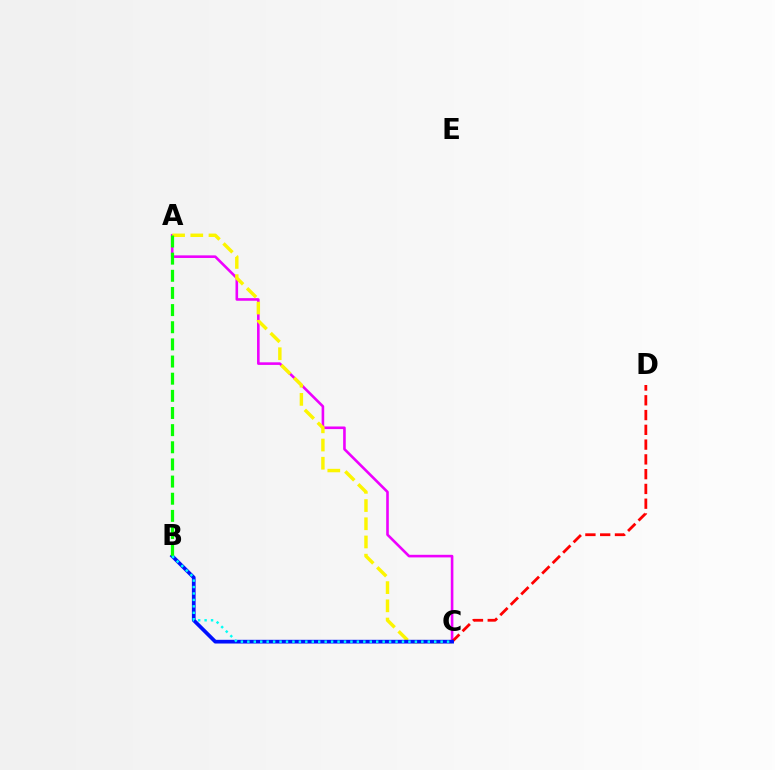{('A', 'C'): [{'color': '#ee00ff', 'line_style': 'solid', 'thickness': 1.88}, {'color': '#fcf500', 'line_style': 'dashed', 'thickness': 2.47}], ('C', 'D'): [{'color': '#ff0000', 'line_style': 'dashed', 'thickness': 2.01}], ('B', 'C'): [{'color': '#0010ff', 'line_style': 'solid', 'thickness': 2.67}, {'color': '#00fff6', 'line_style': 'dotted', 'thickness': 1.75}], ('A', 'B'): [{'color': '#08ff00', 'line_style': 'dashed', 'thickness': 2.33}]}